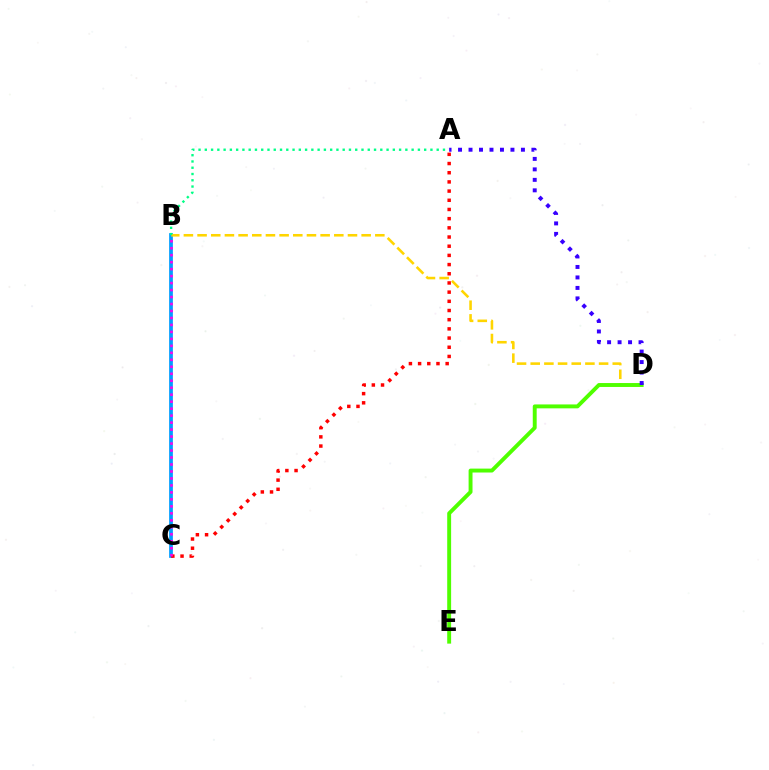{('B', 'C'): [{'color': '#009eff', 'line_style': 'solid', 'thickness': 2.69}, {'color': '#ff00ed', 'line_style': 'dotted', 'thickness': 1.9}], ('B', 'D'): [{'color': '#ffd500', 'line_style': 'dashed', 'thickness': 1.86}], ('D', 'E'): [{'color': '#4fff00', 'line_style': 'solid', 'thickness': 2.82}], ('A', 'C'): [{'color': '#ff0000', 'line_style': 'dotted', 'thickness': 2.5}], ('A', 'B'): [{'color': '#00ff86', 'line_style': 'dotted', 'thickness': 1.7}], ('A', 'D'): [{'color': '#3700ff', 'line_style': 'dotted', 'thickness': 2.85}]}